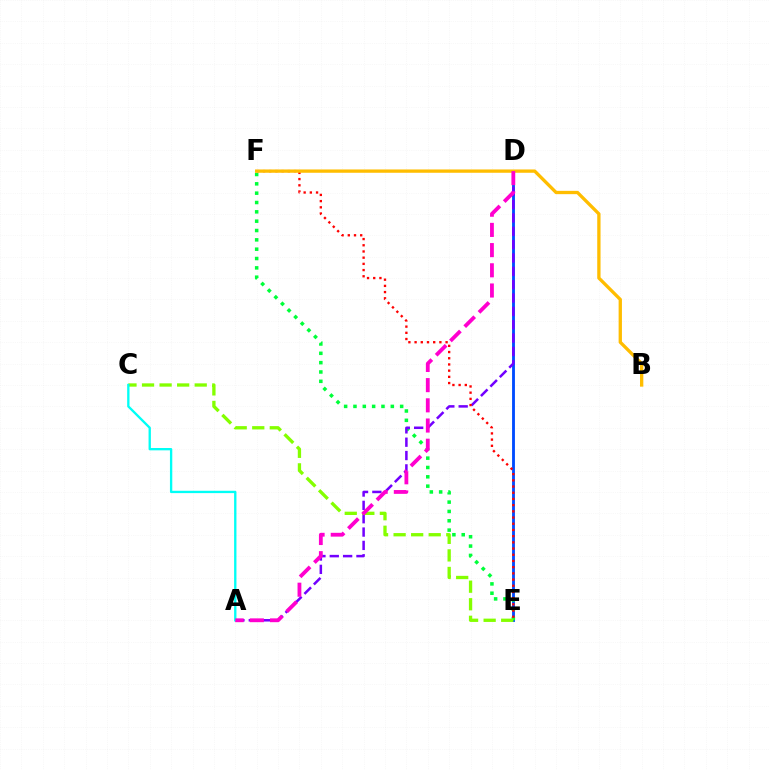{('D', 'E'): [{'color': '#004bff', 'line_style': 'solid', 'thickness': 2.05}], ('E', 'F'): [{'color': '#00ff39', 'line_style': 'dotted', 'thickness': 2.54}, {'color': '#ff0000', 'line_style': 'dotted', 'thickness': 1.68}], ('A', 'D'): [{'color': '#7200ff', 'line_style': 'dashed', 'thickness': 1.81}, {'color': '#ff00cf', 'line_style': 'dashed', 'thickness': 2.74}], ('C', 'E'): [{'color': '#84ff00', 'line_style': 'dashed', 'thickness': 2.39}], ('A', 'C'): [{'color': '#00fff6', 'line_style': 'solid', 'thickness': 1.68}], ('B', 'F'): [{'color': '#ffbd00', 'line_style': 'solid', 'thickness': 2.38}]}